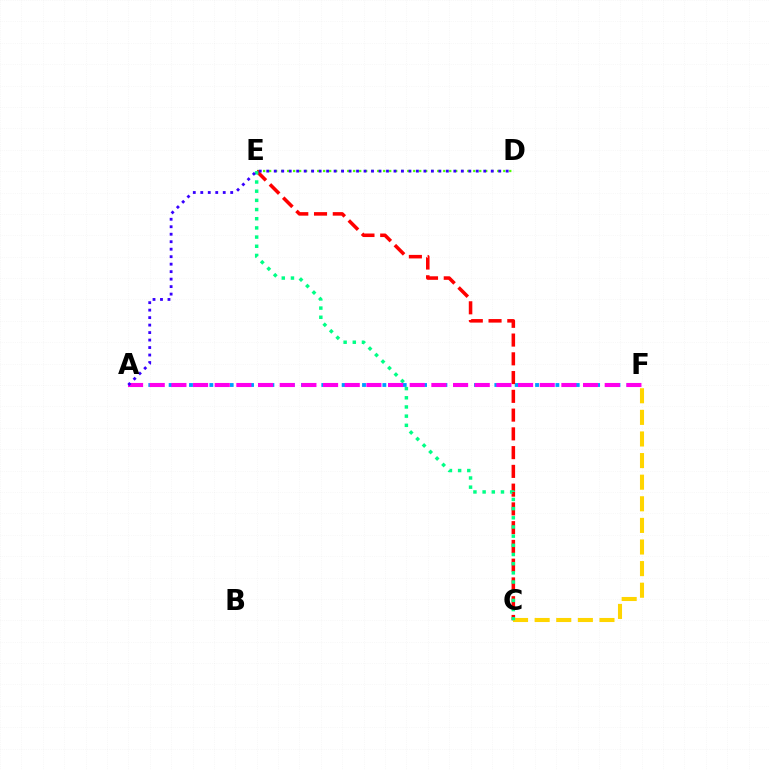{('D', 'E'): [{'color': '#4fff00', 'line_style': 'dotted', 'thickness': 1.63}], ('A', 'F'): [{'color': '#009eff', 'line_style': 'dotted', 'thickness': 2.77}, {'color': '#ff00ed', 'line_style': 'dashed', 'thickness': 2.94}], ('C', 'E'): [{'color': '#ff0000', 'line_style': 'dashed', 'thickness': 2.55}, {'color': '#00ff86', 'line_style': 'dotted', 'thickness': 2.49}], ('C', 'F'): [{'color': '#ffd500', 'line_style': 'dashed', 'thickness': 2.94}], ('A', 'D'): [{'color': '#3700ff', 'line_style': 'dotted', 'thickness': 2.03}]}